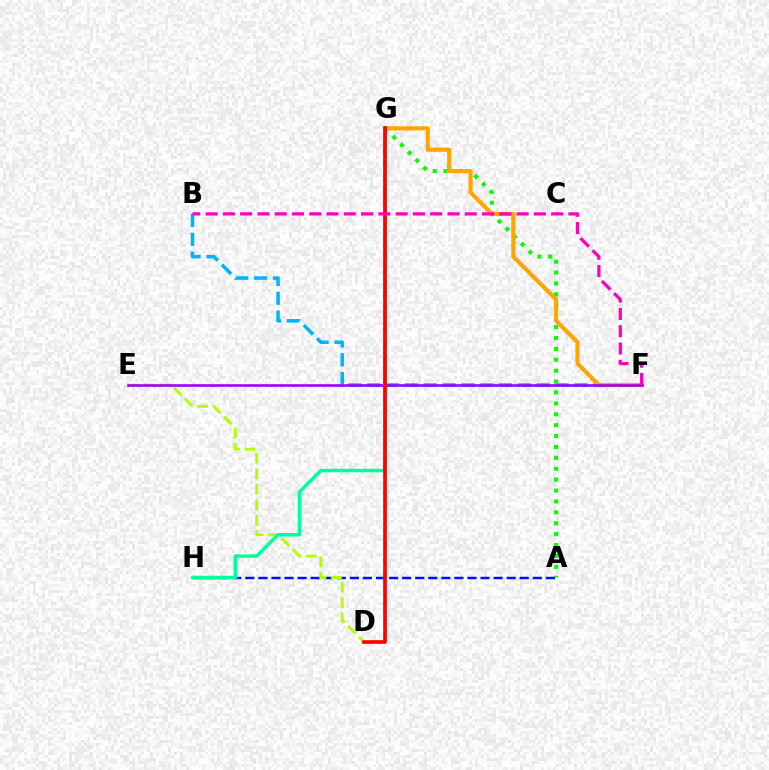{('A', 'G'): [{'color': '#08ff00', 'line_style': 'dotted', 'thickness': 2.96}], ('A', 'H'): [{'color': '#0010ff', 'line_style': 'dashed', 'thickness': 1.78}], ('D', 'E'): [{'color': '#b3ff00', 'line_style': 'dashed', 'thickness': 2.11}], ('B', 'F'): [{'color': '#00b5ff', 'line_style': 'dashed', 'thickness': 2.56}, {'color': '#ff00bd', 'line_style': 'dashed', 'thickness': 2.35}], ('F', 'G'): [{'color': '#ffa500', 'line_style': 'solid', 'thickness': 2.97}], ('E', 'F'): [{'color': '#9b00ff', 'line_style': 'solid', 'thickness': 1.87}], ('G', 'H'): [{'color': '#00ff9d', 'line_style': 'solid', 'thickness': 2.48}], ('D', 'G'): [{'color': '#ff0000', 'line_style': 'solid', 'thickness': 2.65}]}